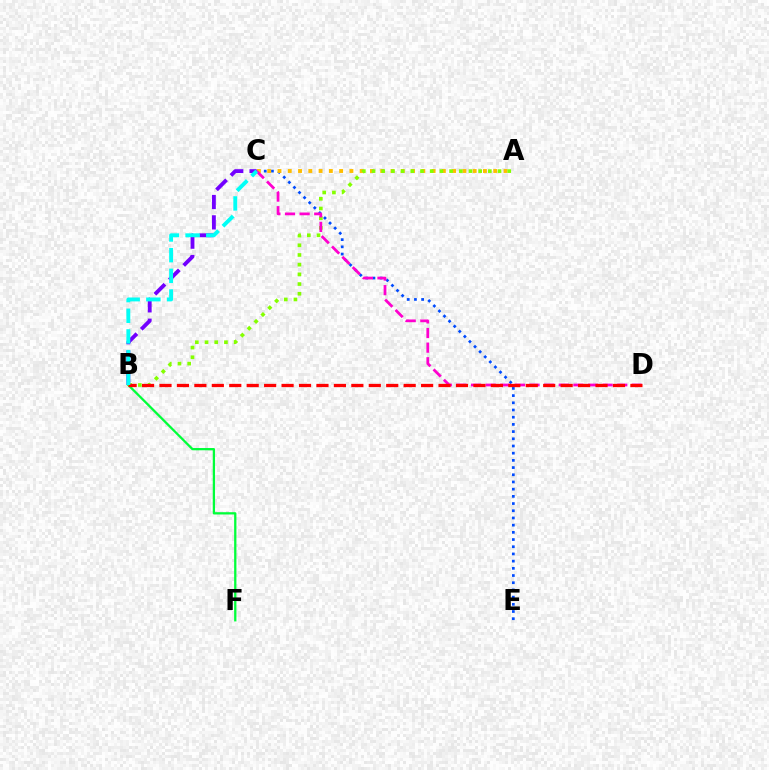{('B', 'C'): [{'color': '#7200ff', 'line_style': 'dashed', 'thickness': 2.76}, {'color': '#00fff6', 'line_style': 'dashed', 'thickness': 2.81}], ('C', 'E'): [{'color': '#004bff', 'line_style': 'dotted', 'thickness': 1.96}], ('B', 'F'): [{'color': '#00ff39', 'line_style': 'solid', 'thickness': 1.64}], ('A', 'C'): [{'color': '#ffbd00', 'line_style': 'dotted', 'thickness': 2.79}], ('A', 'B'): [{'color': '#84ff00', 'line_style': 'dotted', 'thickness': 2.63}], ('C', 'D'): [{'color': '#ff00cf', 'line_style': 'dashed', 'thickness': 1.99}], ('B', 'D'): [{'color': '#ff0000', 'line_style': 'dashed', 'thickness': 2.37}]}